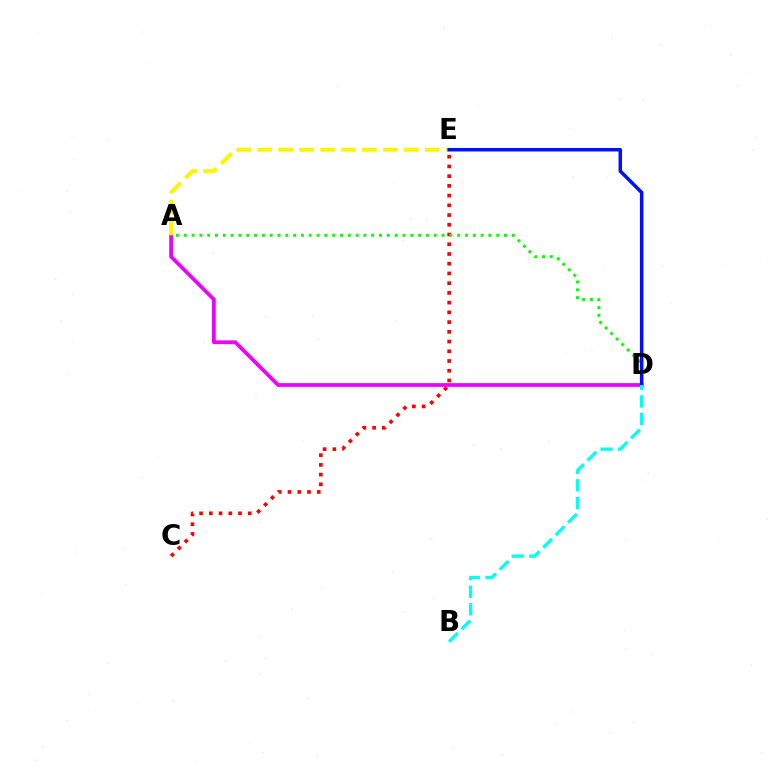{('C', 'E'): [{'color': '#ff0000', 'line_style': 'dotted', 'thickness': 2.64}], ('A', 'D'): [{'color': '#ee00ff', 'line_style': 'solid', 'thickness': 2.7}, {'color': '#08ff00', 'line_style': 'dotted', 'thickness': 2.12}], ('A', 'E'): [{'color': '#fcf500', 'line_style': 'dashed', 'thickness': 2.85}], ('D', 'E'): [{'color': '#0010ff', 'line_style': 'solid', 'thickness': 2.53}], ('B', 'D'): [{'color': '#00fff6', 'line_style': 'dashed', 'thickness': 2.39}]}